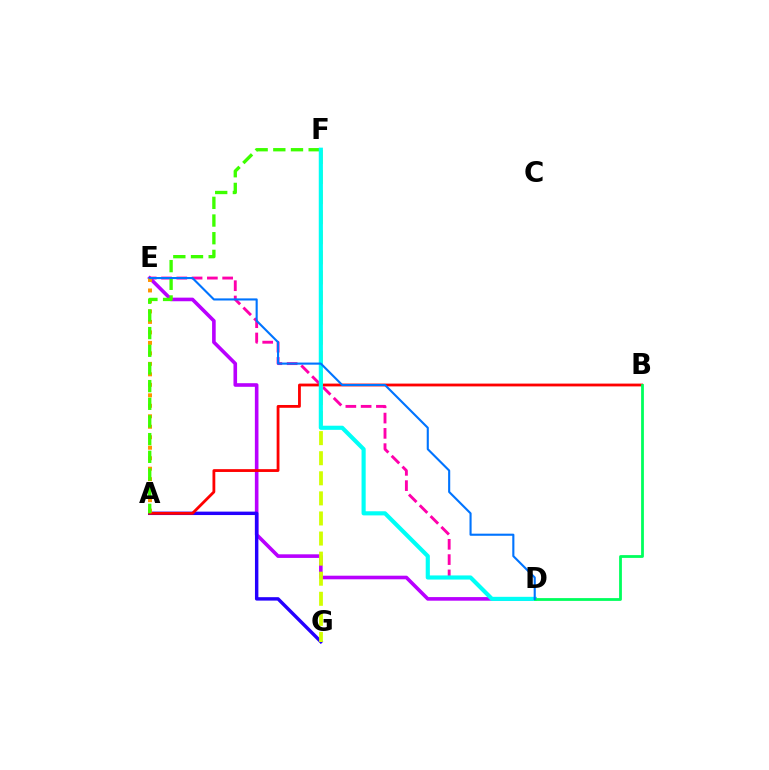{('D', 'E'): [{'color': '#b900ff', 'line_style': 'solid', 'thickness': 2.6}, {'color': '#ff00ac', 'line_style': 'dashed', 'thickness': 2.08}, {'color': '#0074ff', 'line_style': 'solid', 'thickness': 1.52}], ('A', 'G'): [{'color': '#2500ff', 'line_style': 'solid', 'thickness': 2.47}], ('A', 'B'): [{'color': '#ff0000', 'line_style': 'solid', 'thickness': 2.02}], ('A', 'E'): [{'color': '#ff9400', 'line_style': 'dotted', 'thickness': 2.85}], ('F', 'G'): [{'color': '#d1ff00', 'line_style': 'dashed', 'thickness': 2.73}], ('A', 'F'): [{'color': '#3dff00', 'line_style': 'dashed', 'thickness': 2.4}], ('D', 'F'): [{'color': '#00fff6', 'line_style': 'solid', 'thickness': 2.98}], ('B', 'D'): [{'color': '#00ff5c', 'line_style': 'solid', 'thickness': 2.01}]}